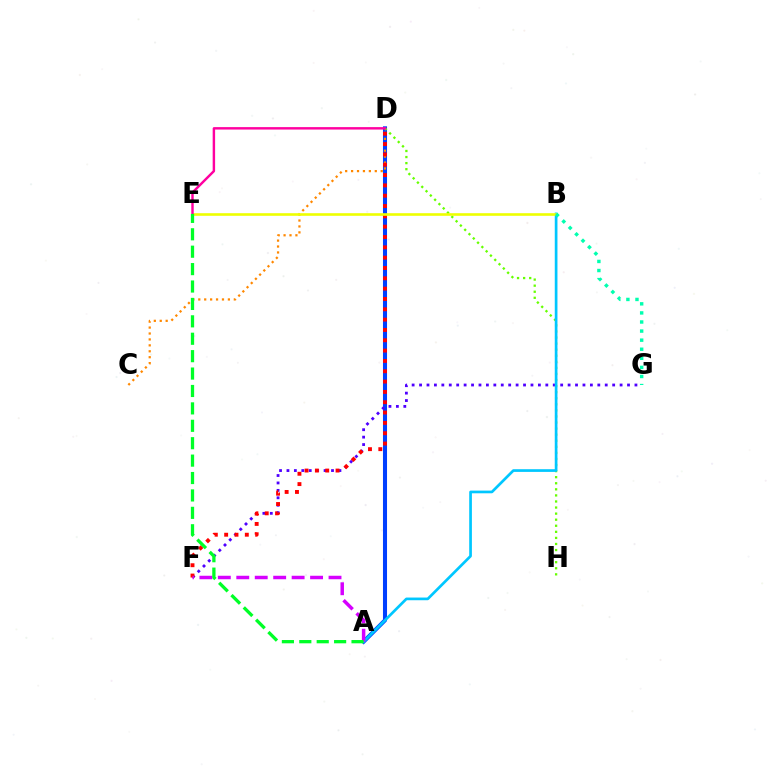{('A', 'D'): [{'color': '#003fff', 'line_style': 'solid', 'thickness': 2.92}], ('F', 'G'): [{'color': '#4f00ff', 'line_style': 'dotted', 'thickness': 2.02}], ('D', 'H'): [{'color': '#66ff00', 'line_style': 'dotted', 'thickness': 1.65}], ('C', 'D'): [{'color': '#ff8800', 'line_style': 'dotted', 'thickness': 1.61}], ('A', 'B'): [{'color': '#00c7ff', 'line_style': 'solid', 'thickness': 1.94}], ('D', 'F'): [{'color': '#ff0000', 'line_style': 'dotted', 'thickness': 2.81}], ('B', 'E'): [{'color': '#eeff00', 'line_style': 'solid', 'thickness': 1.88}], ('D', 'E'): [{'color': '#ff00a0', 'line_style': 'solid', 'thickness': 1.75}], ('A', 'F'): [{'color': '#d600ff', 'line_style': 'dashed', 'thickness': 2.51}], ('B', 'G'): [{'color': '#00ffaf', 'line_style': 'dotted', 'thickness': 2.47}], ('A', 'E'): [{'color': '#00ff27', 'line_style': 'dashed', 'thickness': 2.37}]}